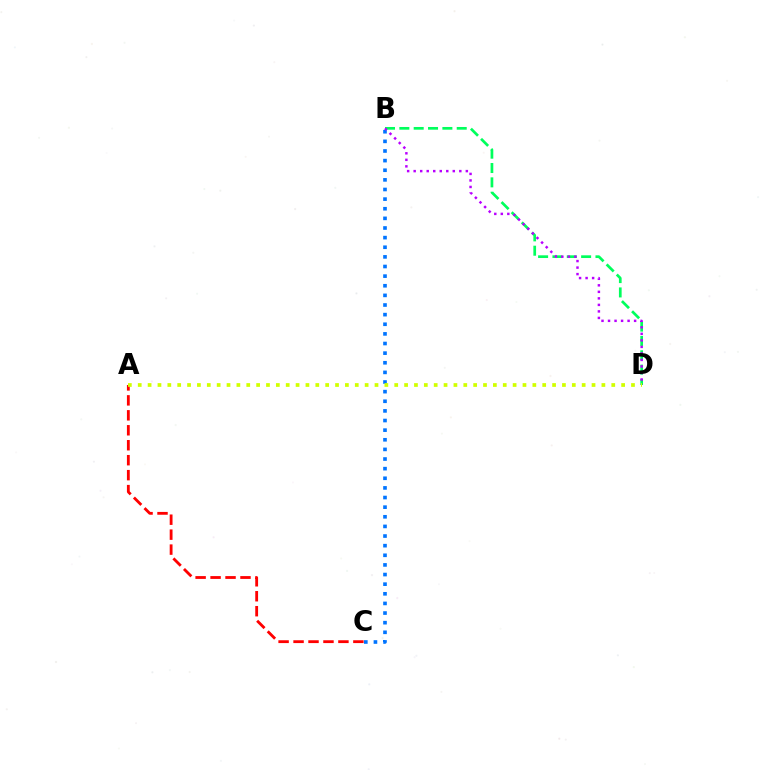{('B', 'D'): [{'color': '#00ff5c', 'line_style': 'dashed', 'thickness': 1.95}, {'color': '#b900ff', 'line_style': 'dotted', 'thickness': 1.77}], ('A', 'C'): [{'color': '#ff0000', 'line_style': 'dashed', 'thickness': 2.03}], ('B', 'C'): [{'color': '#0074ff', 'line_style': 'dotted', 'thickness': 2.62}], ('A', 'D'): [{'color': '#d1ff00', 'line_style': 'dotted', 'thickness': 2.68}]}